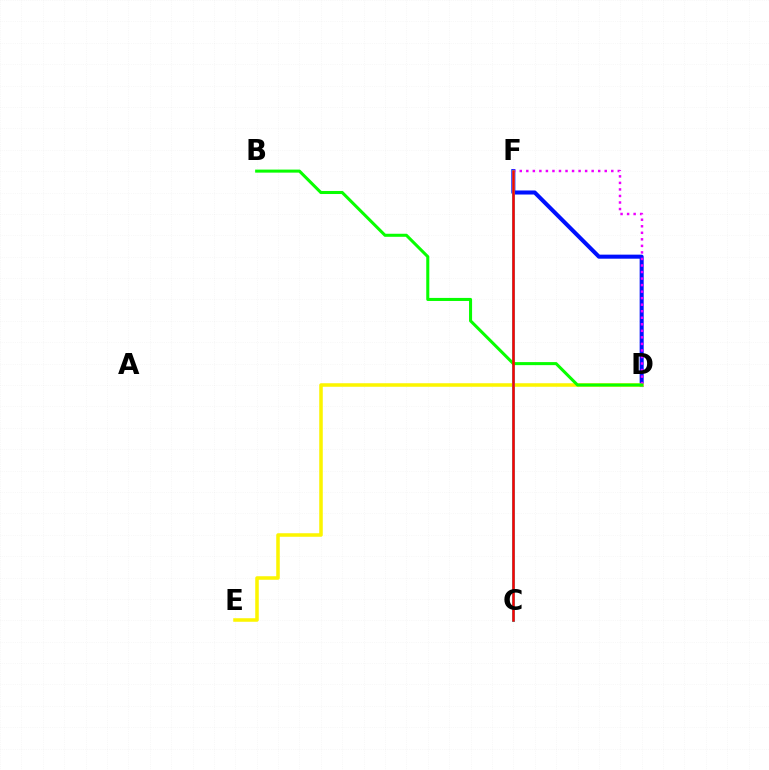{('D', 'F'): [{'color': '#0010ff', 'line_style': 'solid', 'thickness': 2.91}, {'color': '#ee00ff', 'line_style': 'dotted', 'thickness': 1.78}], ('D', 'E'): [{'color': '#fcf500', 'line_style': 'solid', 'thickness': 2.54}], ('C', 'F'): [{'color': '#00fff6', 'line_style': 'solid', 'thickness': 2.19}, {'color': '#ff0000', 'line_style': 'solid', 'thickness': 1.83}], ('B', 'D'): [{'color': '#08ff00', 'line_style': 'solid', 'thickness': 2.19}]}